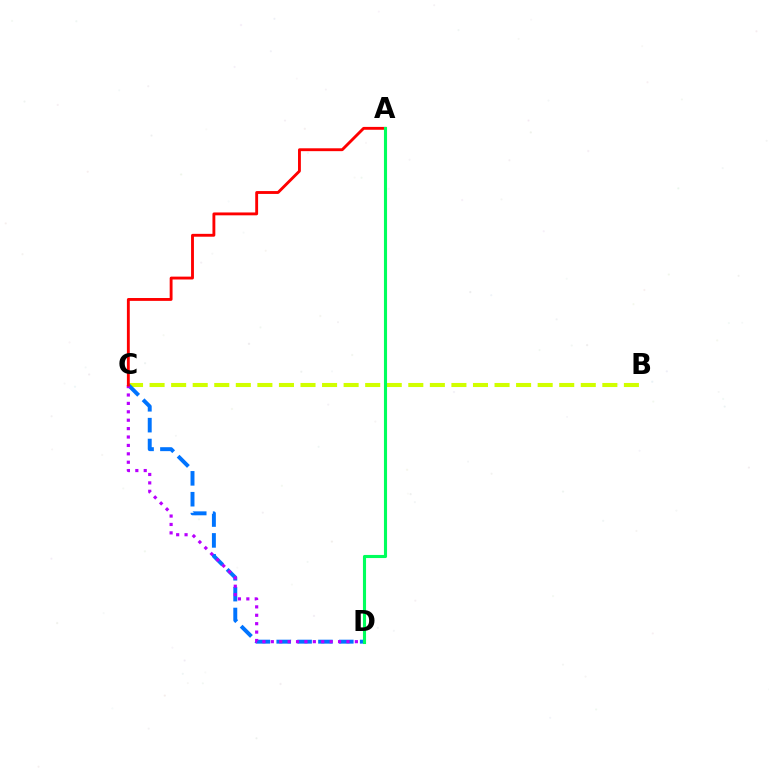{('B', 'C'): [{'color': '#d1ff00', 'line_style': 'dashed', 'thickness': 2.93}], ('C', 'D'): [{'color': '#0074ff', 'line_style': 'dashed', 'thickness': 2.83}, {'color': '#b900ff', 'line_style': 'dotted', 'thickness': 2.28}], ('A', 'C'): [{'color': '#ff0000', 'line_style': 'solid', 'thickness': 2.06}], ('A', 'D'): [{'color': '#00ff5c', 'line_style': 'solid', 'thickness': 2.23}]}